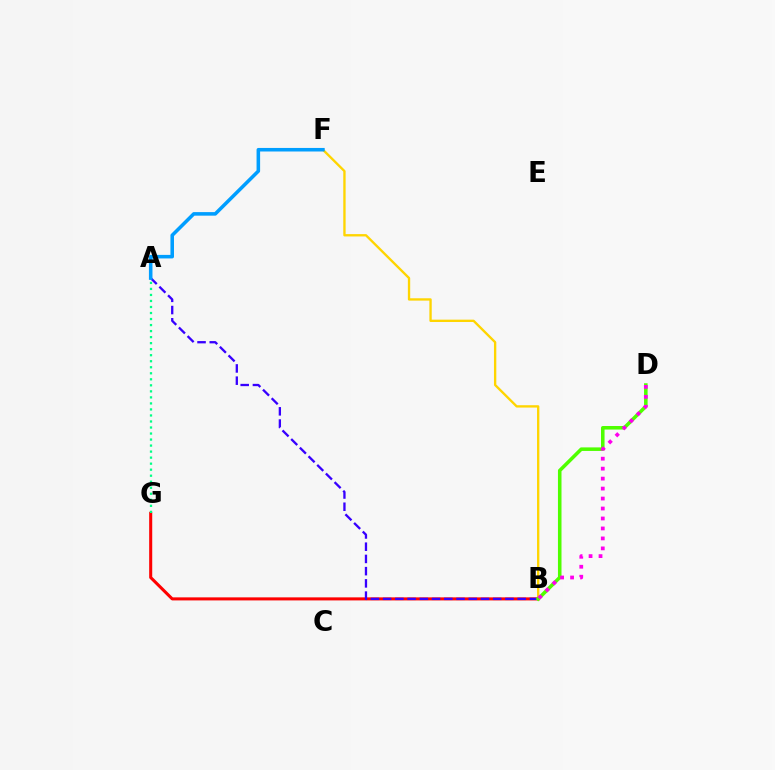{('B', 'G'): [{'color': '#ff0000', 'line_style': 'solid', 'thickness': 2.2}], ('B', 'F'): [{'color': '#ffd500', 'line_style': 'solid', 'thickness': 1.69}], ('A', 'G'): [{'color': '#00ff86', 'line_style': 'dotted', 'thickness': 1.64}], ('A', 'B'): [{'color': '#3700ff', 'line_style': 'dashed', 'thickness': 1.66}], ('B', 'D'): [{'color': '#4fff00', 'line_style': 'solid', 'thickness': 2.55}, {'color': '#ff00ed', 'line_style': 'dotted', 'thickness': 2.71}], ('A', 'F'): [{'color': '#009eff', 'line_style': 'solid', 'thickness': 2.56}]}